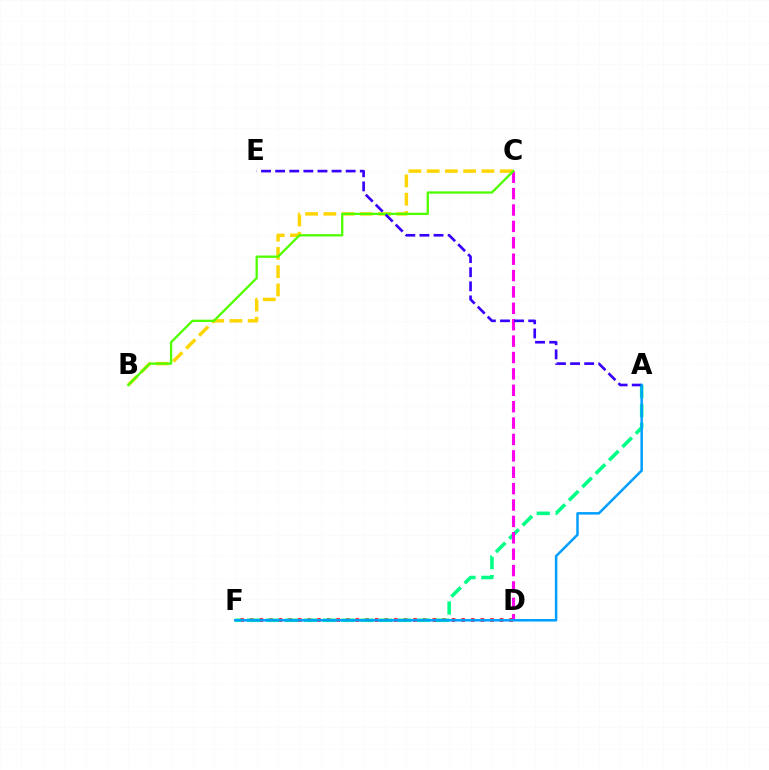{('D', 'F'): [{'color': '#ff0000', 'line_style': 'dotted', 'thickness': 2.61}], ('A', 'F'): [{'color': '#00ff86', 'line_style': 'dashed', 'thickness': 2.57}, {'color': '#009eff', 'line_style': 'solid', 'thickness': 1.8}], ('C', 'D'): [{'color': '#ff00ed', 'line_style': 'dashed', 'thickness': 2.23}], ('B', 'C'): [{'color': '#ffd500', 'line_style': 'dashed', 'thickness': 2.48}, {'color': '#4fff00', 'line_style': 'solid', 'thickness': 1.66}], ('A', 'E'): [{'color': '#3700ff', 'line_style': 'dashed', 'thickness': 1.92}]}